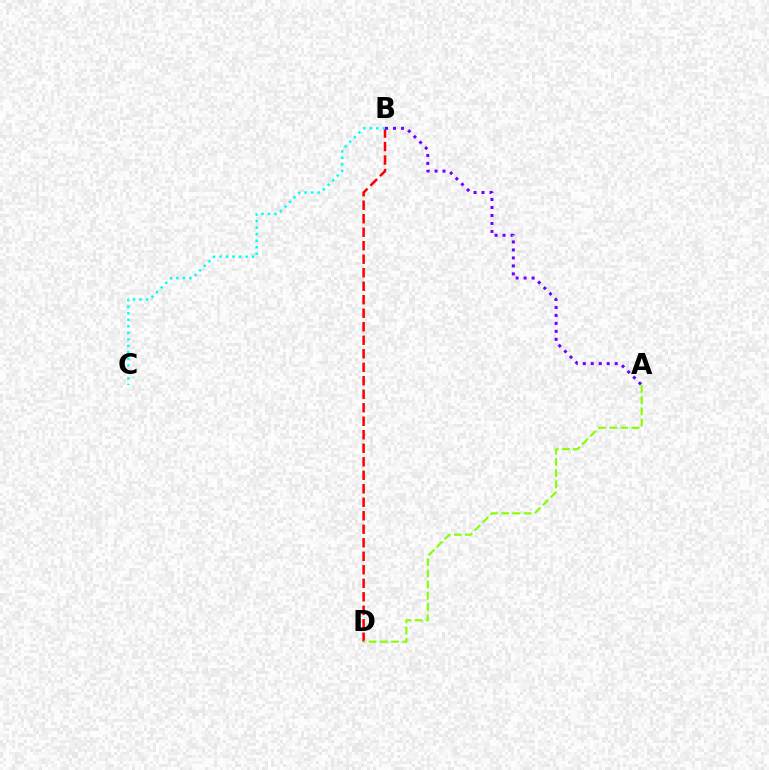{('B', 'D'): [{'color': '#ff0000', 'line_style': 'dashed', 'thickness': 1.83}], ('B', 'C'): [{'color': '#00fff6', 'line_style': 'dotted', 'thickness': 1.77}], ('A', 'B'): [{'color': '#7200ff', 'line_style': 'dotted', 'thickness': 2.17}], ('A', 'D'): [{'color': '#84ff00', 'line_style': 'dashed', 'thickness': 1.53}]}